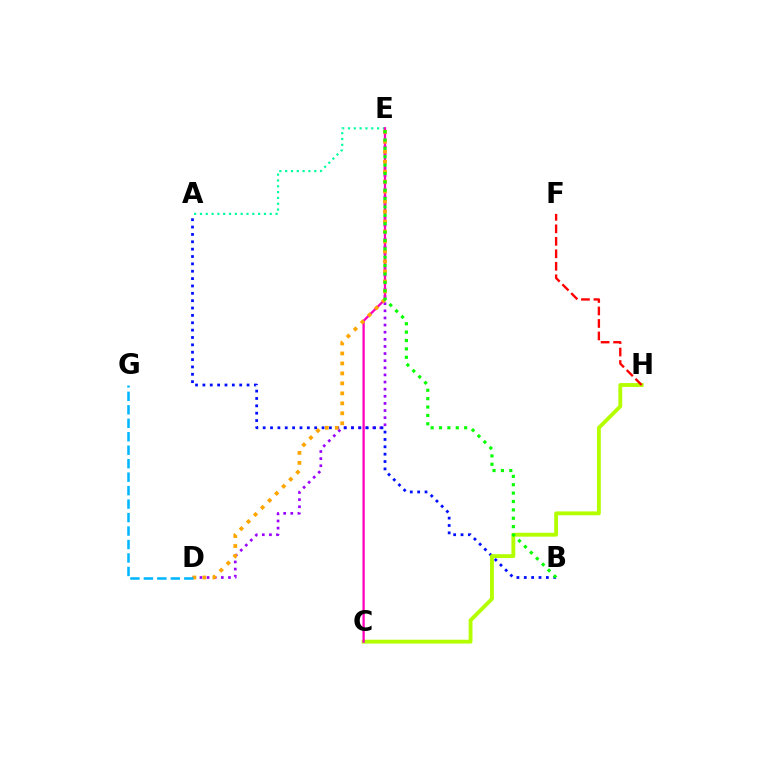{('A', 'E'): [{'color': '#00ff9d', 'line_style': 'dotted', 'thickness': 1.58}], ('D', 'E'): [{'color': '#9b00ff', 'line_style': 'dotted', 'thickness': 1.94}, {'color': '#ffa500', 'line_style': 'dotted', 'thickness': 2.71}], ('A', 'B'): [{'color': '#0010ff', 'line_style': 'dotted', 'thickness': 2.0}], ('C', 'H'): [{'color': '#b3ff00', 'line_style': 'solid', 'thickness': 2.77}], ('F', 'H'): [{'color': '#ff0000', 'line_style': 'dashed', 'thickness': 1.7}], ('C', 'E'): [{'color': '#ff00bd', 'line_style': 'solid', 'thickness': 1.66}], ('D', 'G'): [{'color': '#00b5ff', 'line_style': 'dashed', 'thickness': 1.83}], ('B', 'E'): [{'color': '#08ff00', 'line_style': 'dotted', 'thickness': 2.28}]}